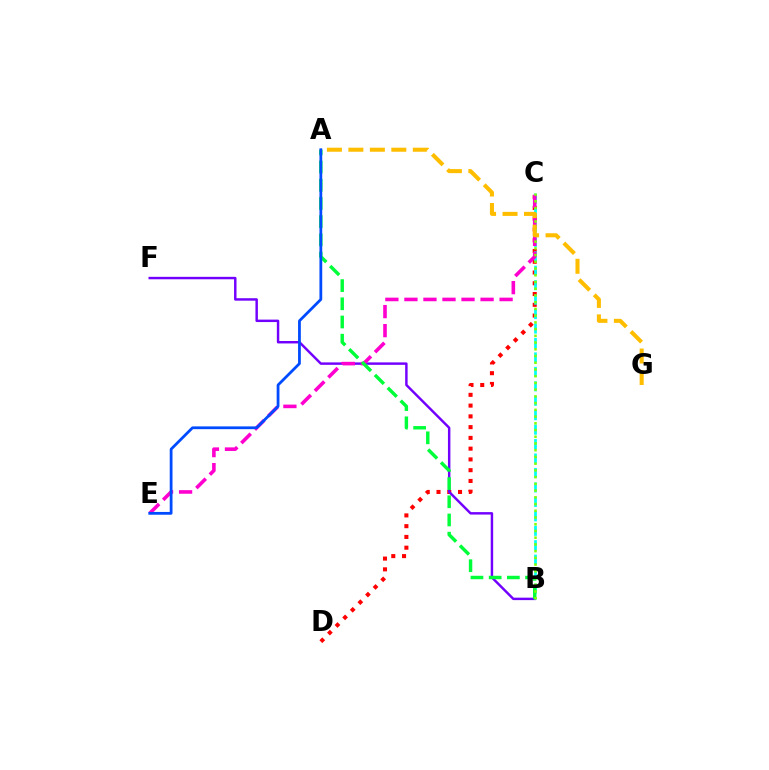{('C', 'D'): [{'color': '#ff0000', 'line_style': 'dotted', 'thickness': 2.92}], ('B', 'F'): [{'color': '#7200ff', 'line_style': 'solid', 'thickness': 1.76}], ('B', 'C'): [{'color': '#00fff6', 'line_style': 'dashed', 'thickness': 1.96}, {'color': '#84ff00', 'line_style': 'dotted', 'thickness': 1.83}], ('C', 'E'): [{'color': '#ff00cf', 'line_style': 'dashed', 'thickness': 2.59}], ('A', 'B'): [{'color': '#00ff39', 'line_style': 'dashed', 'thickness': 2.47}], ('A', 'E'): [{'color': '#004bff', 'line_style': 'solid', 'thickness': 2.0}], ('A', 'G'): [{'color': '#ffbd00', 'line_style': 'dashed', 'thickness': 2.92}]}